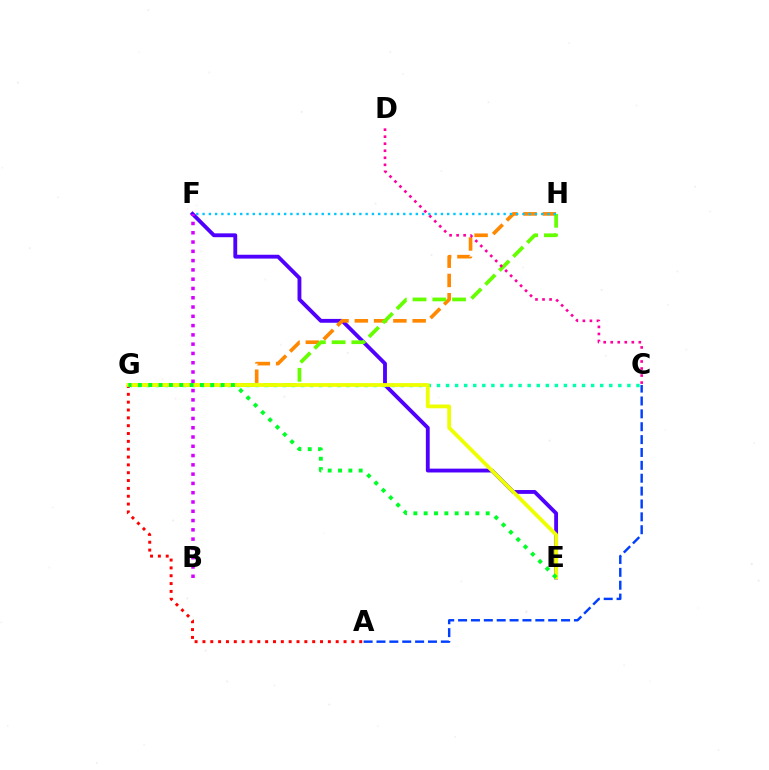{('E', 'F'): [{'color': '#4f00ff', 'line_style': 'solid', 'thickness': 2.77}], ('A', 'G'): [{'color': '#ff0000', 'line_style': 'dotted', 'thickness': 2.13}], ('C', 'G'): [{'color': '#00ffaf', 'line_style': 'dotted', 'thickness': 2.46}], ('G', 'H'): [{'color': '#ff8800', 'line_style': 'dashed', 'thickness': 2.62}, {'color': '#66ff00', 'line_style': 'dashed', 'thickness': 2.68}], ('E', 'G'): [{'color': '#eeff00', 'line_style': 'solid', 'thickness': 2.71}, {'color': '#00ff27', 'line_style': 'dotted', 'thickness': 2.81}], ('A', 'C'): [{'color': '#003fff', 'line_style': 'dashed', 'thickness': 1.75}], ('F', 'H'): [{'color': '#00c7ff', 'line_style': 'dotted', 'thickness': 1.7}], ('C', 'D'): [{'color': '#ff00a0', 'line_style': 'dotted', 'thickness': 1.91}], ('B', 'F'): [{'color': '#d600ff', 'line_style': 'dotted', 'thickness': 2.52}]}